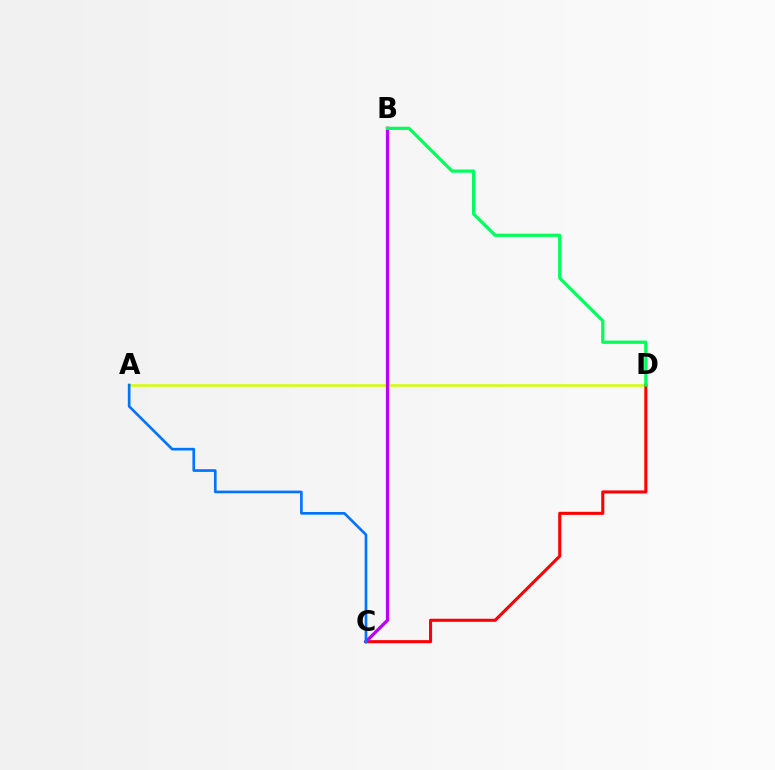{('A', 'D'): [{'color': '#d1ff00', 'line_style': 'solid', 'thickness': 1.8}], ('C', 'D'): [{'color': '#ff0000', 'line_style': 'solid', 'thickness': 2.21}], ('B', 'C'): [{'color': '#b900ff', 'line_style': 'solid', 'thickness': 2.34}], ('A', 'C'): [{'color': '#0074ff', 'line_style': 'solid', 'thickness': 1.92}], ('B', 'D'): [{'color': '#00ff5c', 'line_style': 'solid', 'thickness': 2.33}]}